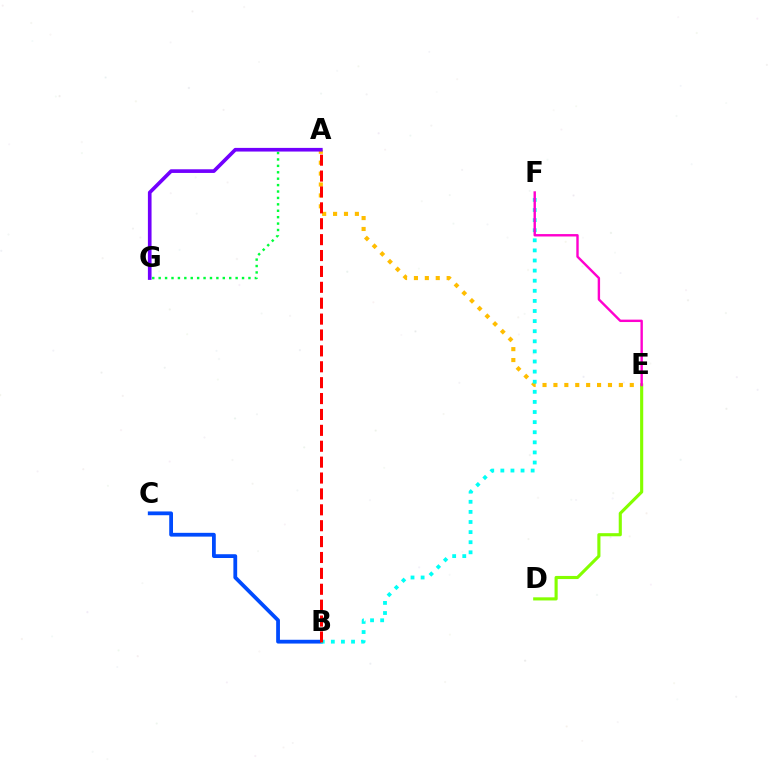{('A', 'E'): [{'color': '#ffbd00', 'line_style': 'dotted', 'thickness': 2.96}], ('A', 'G'): [{'color': '#00ff39', 'line_style': 'dotted', 'thickness': 1.74}, {'color': '#7200ff', 'line_style': 'solid', 'thickness': 2.63}], ('B', 'C'): [{'color': '#004bff', 'line_style': 'solid', 'thickness': 2.72}], ('B', 'F'): [{'color': '#00fff6', 'line_style': 'dotted', 'thickness': 2.74}], ('D', 'E'): [{'color': '#84ff00', 'line_style': 'solid', 'thickness': 2.25}], ('A', 'B'): [{'color': '#ff0000', 'line_style': 'dashed', 'thickness': 2.16}], ('E', 'F'): [{'color': '#ff00cf', 'line_style': 'solid', 'thickness': 1.73}]}